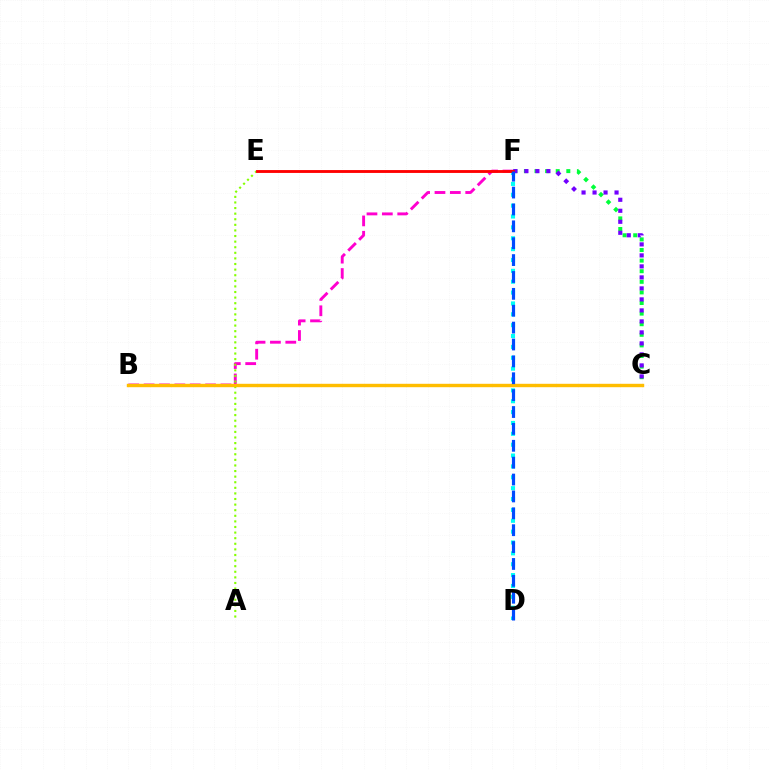{('B', 'F'): [{'color': '#ff00cf', 'line_style': 'dashed', 'thickness': 2.09}], ('A', 'E'): [{'color': '#84ff00', 'line_style': 'dotted', 'thickness': 1.52}], ('D', 'F'): [{'color': '#00fff6', 'line_style': 'dotted', 'thickness': 2.95}, {'color': '#004bff', 'line_style': 'dashed', 'thickness': 2.29}], ('B', 'C'): [{'color': '#ffbd00', 'line_style': 'solid', 'thickness': 2.45}], ('C', 'F'): [{'color': '#00ff39', 'line_style': 'dotted', 'thickness': 2.88}, {'color': '#7200ff', 'line_style': 'dotted', 'thickness': 2.99}], ('E', 'F'): [{'color': '#ff0000', 'line_style': 'solid', 'thickness': 2.06}]}